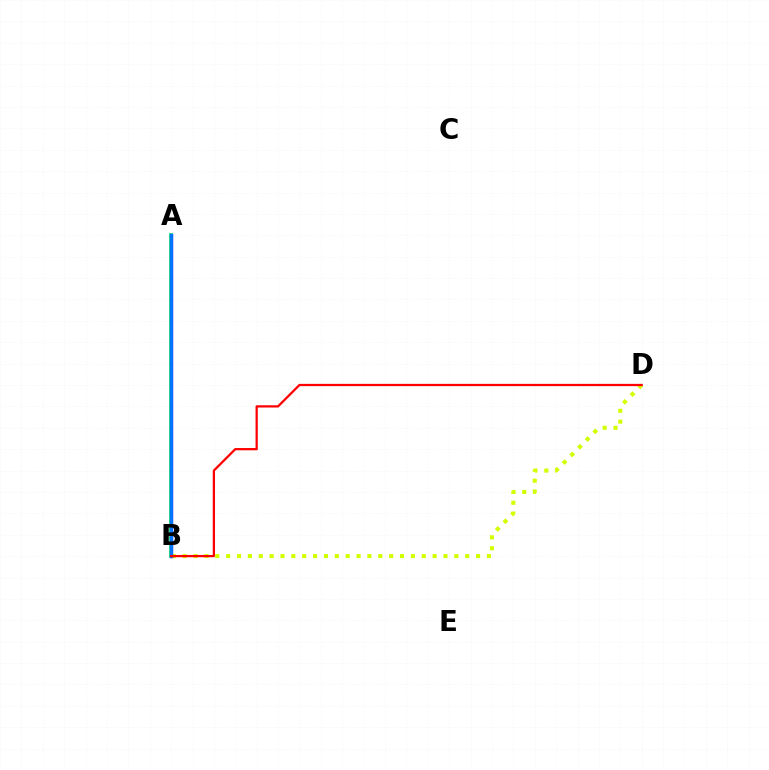{('A', 'B'): [{'color': '#00ff5c', 'line_style': 'solid', 'thickness': 2.72}, {'color': '#b900ff', 'line_style': 'solid', 'thickness': 2.33}, {'color': '#0074ff', 'line_style': 'solid', 'thickness': 2.4}], ('B', 'D'): [{'color': '#d1ff00', 'line_style': 'dotted', 'thickness': 2.95}, {'color': '#ff0000', 'line_style': 'solid', 'thickness': 1.63}]}